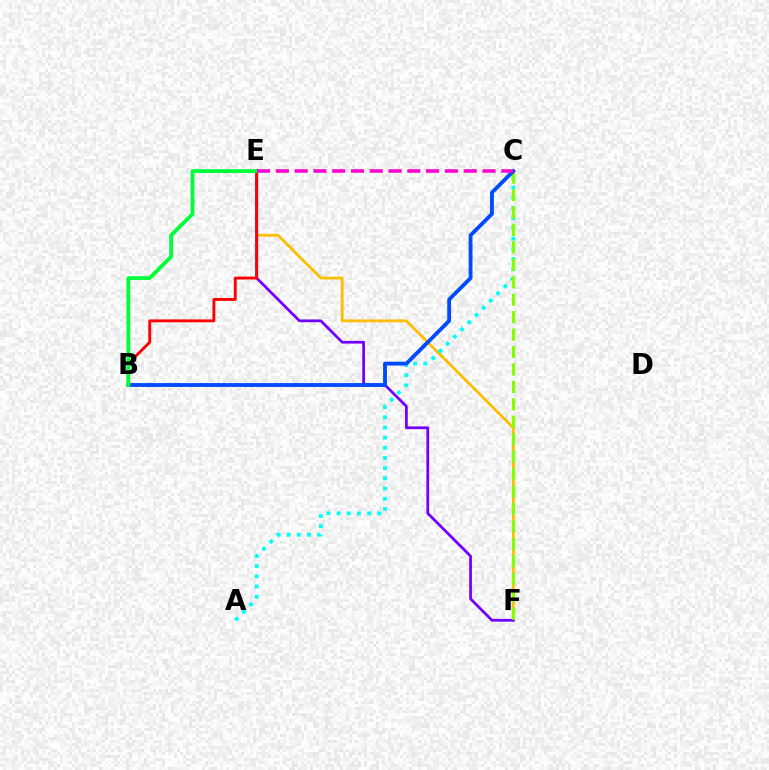{('E', 'F'): [{'color': '#ffbd00', 'line_style': 'solid', 'thickness': 1.99}, {'color': '#7200ff', 'line_style': 'solid', 'thickness': 1.98}], ('A', 'C'): [{'color': '#00fff6', 'line_style': 'dotted', 'thickness': 2.77}], ('C', 'F'): [{'color': '#84ff00', 'line_style': 'dashed', 'thickness': 2.37}], ('B', 'C'): [{'color': '#004bff', 'line_style': 'solid', 'thickness': 2.76}], ('B', 'E'): [{'color': '#ff0000', 'line_style': 'solid', 'thickness': 2.06}, {'color': '#00ff39', 'line_style': 'solid', 'thickness': 2.73}], ('C', 'E'): [{'color': '#ff00cf', 'line_style': 'dashed', 'thickness': 2.55}]}